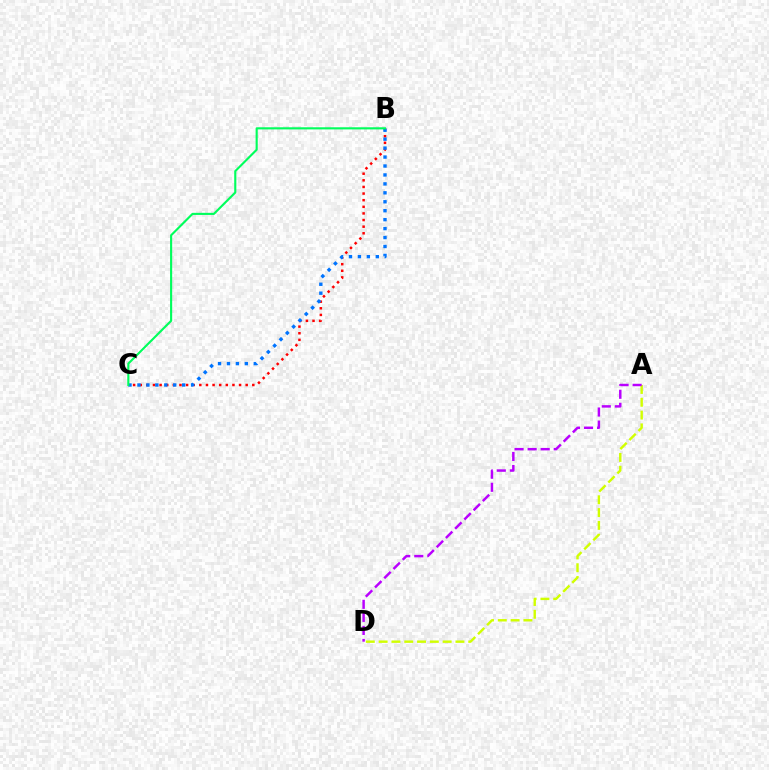{('A', 'D'): [{'color': '#d1ff00', 'line_style': 'dashed', 'thickness': 1.74}, {'color': '#b900ff', 'line_style': 'dashed', 'thickness': 1.77}], ('B', 'C'): [{'color': '#ff0000', 'line_style': 'dotted', 'thickness': 1.8}, {'color': '#0074ff', 'line_style': 'dotted', 'thickness': 2.43}, {'color': '#00ff5c', 'line_style': 'solid', 'thickness': 1.53}]}